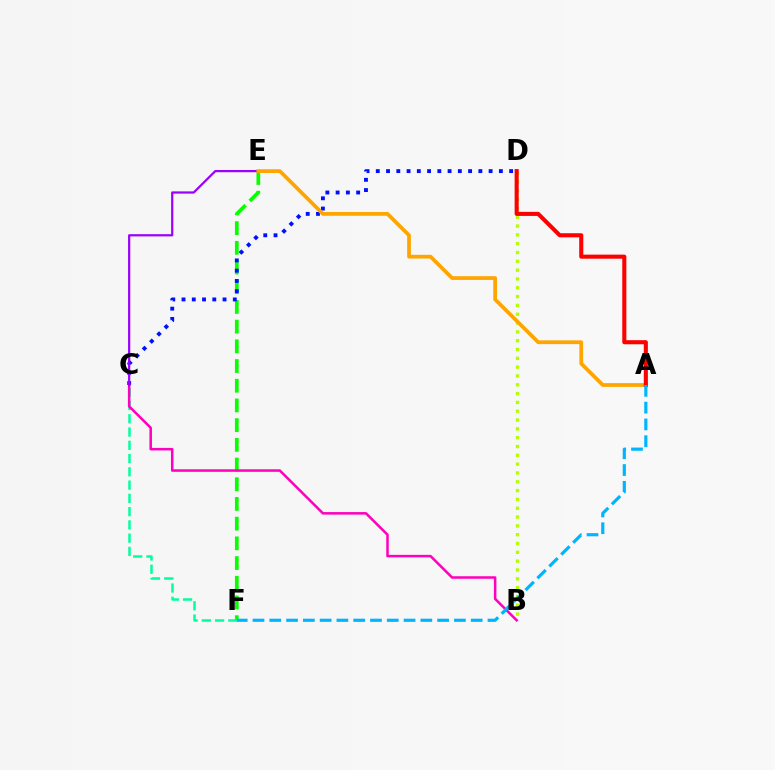{('E', 'F'): [{'color': '#08ff00', 'line_style': 'dashed', 'thickness': 2.68}], ('C', 'F'): [{'color': '#00ff9d', 'line_style': 'dashed', 'thickness': 1.8}], ('C', 'D'): [{'color': '#0010ff', 'line_style': 'dotted', 'thickness': 2.79}], ('B', 'C'): [{'color': '#ff00bd', 'line_style': 'solid', 'thickness': 1.82}], ('C', 'E'): [{'color': '#9b00ff', 'line_style': 'solid', 'thickness': 1.6}], ('B', 'D'): [{'color': '#b3ff00', 'line_style': 'dotted', 'thickness': 2.4}], ('A', 'E'): [{'color': '#ffa500', 'line_style': 'solid', 'thickness': 2.7}], ('A', 'D'): [{'color': '#ff0000', 'line_style': 'solid', 'thickness': 2.93}], ('A', 'F'): [{'color': '#00b5ff', 'line_style': 'dashed', 'thickness': 2.28}]}